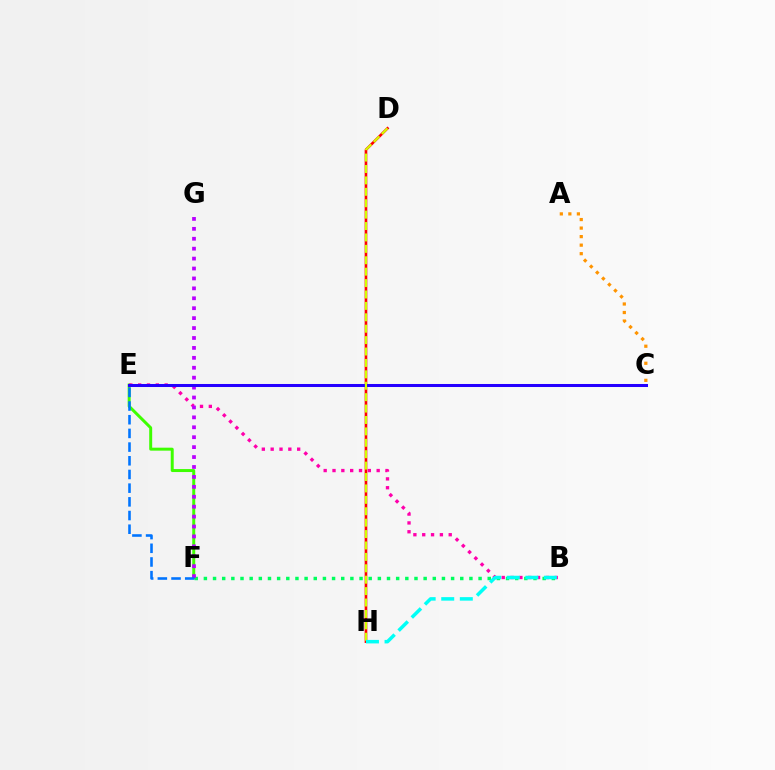{('D', 'H'): [{'color': '#ff0000', 'line_style': 'solid', 'thickness': 1.89}, {'color': '#d1ff00', 'line_style': 'dashed', 'thickness': 1.55}], ('B', 'F'): [{'color': '#00ff5c', 'line_style': 'dotted', 'thickness': 2.49}], ('E', 'F'): [{'color': '#3dff00', 'line_style': 'solid', 'thickness': 2.14}, {'color': '#0074ff', 'line_style': 'dashed', 'thickness': 1.86}], ('B', 'E'): [{'color': '#ff00ac', 'line_style': 'dotted', 'thickness': 2.4}], ('F', 'G'): [{'color': '#b900ff', 'line_style': 'dotted', 'thickness': 2.7}], ('A', 'C'): [{'color': '#ff9400', 'line_style': 'dotted', 'thickness': 2.32}], ('C', 'E'): [{'color': '#2500ff', 'line_style': 'solid', 'thickness': 2.18}], ('B', 'H'): [{'color': '#00fff6', 'line_style': 'dashed', 'thickness': 2.52}]}